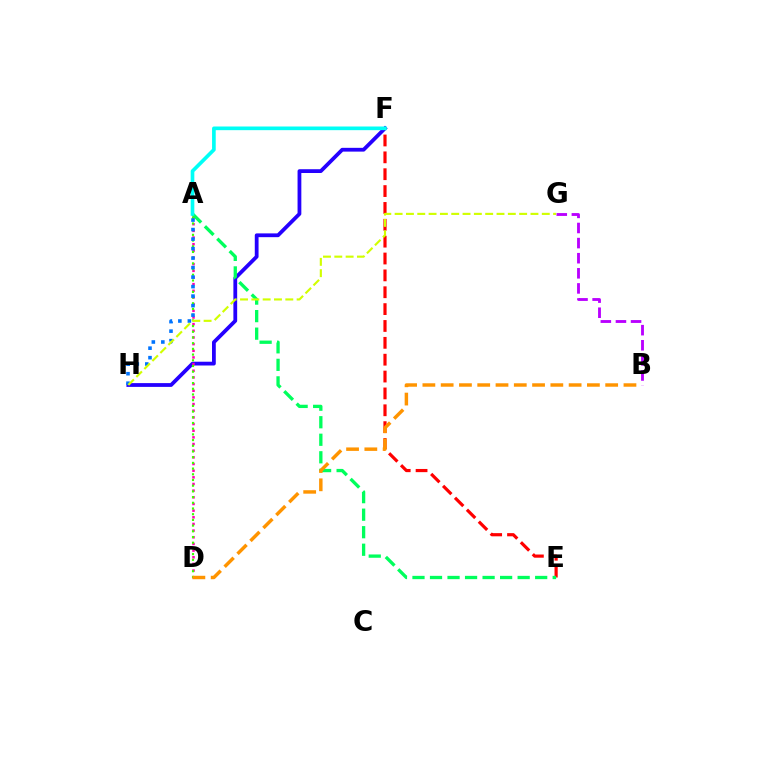{('F', 'H'): [{'color': '#2500ff', 'line_style': 'solid', 'thickness': 2.72}], ('E', 'F'): [{'color': '#ff0000', 'line_style': 'dashed', 'thickness': 2.29}], ('B', 'G'): [{'color': '#b900ff', 'line_style': 'dashed', 'thickness': 2.05}], ('A', 'D'): [{'color': '#ff00ac', 'line_style': 'dotted', 'thickness': 1.81}, {'color': '#3dff00', 'line_style': 'dotted', 'thickness': 1.55}], ('A', 'E'): [{'color': '#00ff5c', 'line_style': 'dashed', 'thickness': 2.38}], ('A', 'F'): [{'color': '#00fff6', 'line_style': 'solid', 'thickness': 2.64}], ('A', 'H'): [{'color': '#0074ff', 'line_style': 'dotted', 'thickness': 2.58}], ('G', 'H'): [{'color': '#d1ff00', 'line_style': 'dashed', 'thickness': 1.54}], ('B', 'D'): [{'color': '#ff9400', 'line_style': 'dashed', 'thickness': 2.48}]}